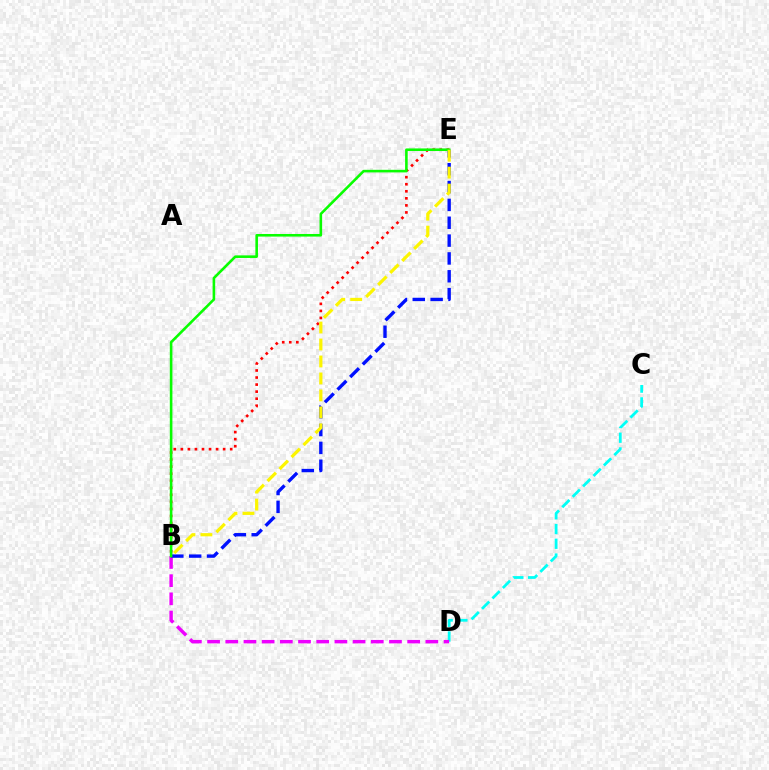{('C', 'D'): [{'color': '#00fff6', 'line_style': 'dashed', 'thickness': 2.0}], ('B', 'E'): [{'color': '#ff0000', 'line_style': 'dotted', 'thickness': 1.92}, {'color': '#0010ff', 'line_style': 'dashed', 'thickness': 2.42}, {'color': '#08ff00', 'line_style': 'solid', 'thickness': 1.87}, {'color': '#fcf500', 'line_style': 'dashed', 'thickness': 2.31}], ('B', 'D'): [{'color': '#ee00ff', 'line_style': 'dashed', 'thickness': 2.47}]}